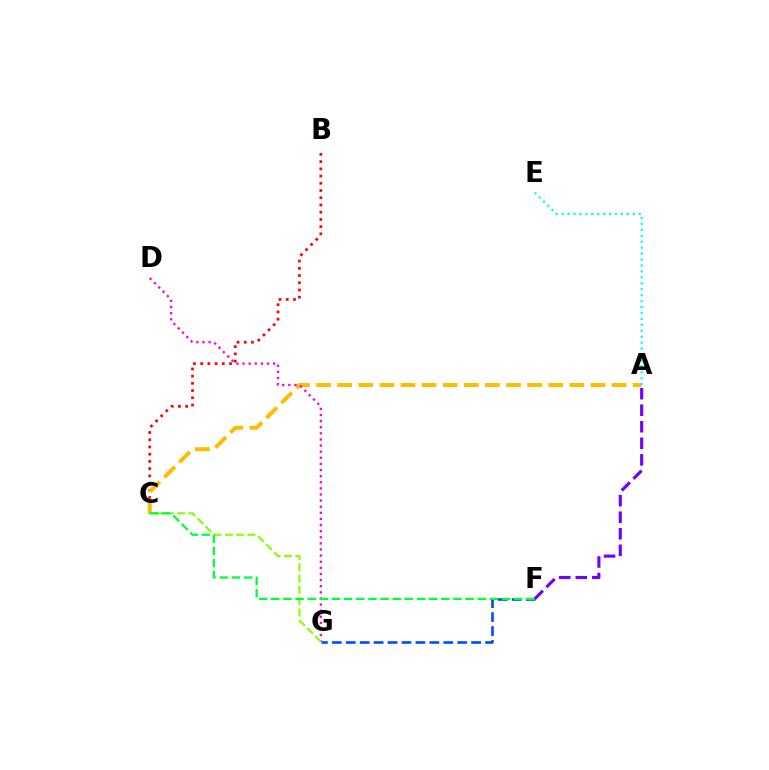{('B', 'C'): [{'color': '#ff0000', 'line_style': 'dotted', 'thickness': 1.96}], ('A', 'F'): [{'color': '#7200ff', 'line_style': 'dashed', 'thickness': 2.25}], ('A', 'C'): [{'color': '#ffbd00', 'line_style': 'dashed', 'thickness': 2.87}], ('A', 'E'): [{'color': '#00fff6', 'line_style': 'dotted', 'thickness': 1.61}], ('D', 'G'): [{'color': '#ff00cf', 'line_style': 'dotted', 'thickness': 1.66}], ('C', 'G'): [{'color': '#84ff00', 'line_style': 'dashed', 'thickness': 1.54}], ('F', 'G'): [{'color': '#004bff', 'line_style': 'dashed', 'thickness': 1.89}], ('C', 'F'): [{'color': '#00ff39', 'line_style': 'dashed', 'thickness': 1.65}]}